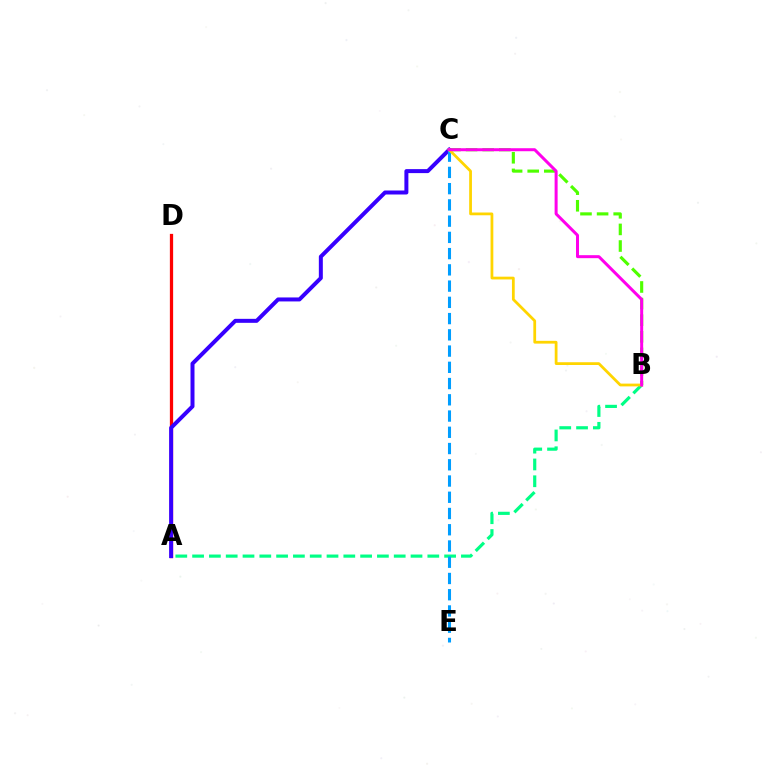{('B', 'C'): [{'color': '#4fff00', 'line_style': 'dashed', 'thickness': 2.26}, {'color': '#ffd500', 'line_style': 'solid', 'thickness': 1.99}, {'color': '#ff00ed', 'line_style': 'solid', 'thickness': 2.16}], ('A', 'B'): [{'color': '#00ff86', 'line_style': 'dashed', 'thickness': 2.28}], ('A', 'D'): [{'color': '#ff0000', 'line_style': 'solid', 'thickness': 2.35}], ('A', 'C'): [{'color': '#3700ff', 'line_style': 'solid', 'thickness': 2.87}], ('C', 'E'): [{'color': '#009eff', 'line_style': 'dashed', 'thickness': 2.21}]}